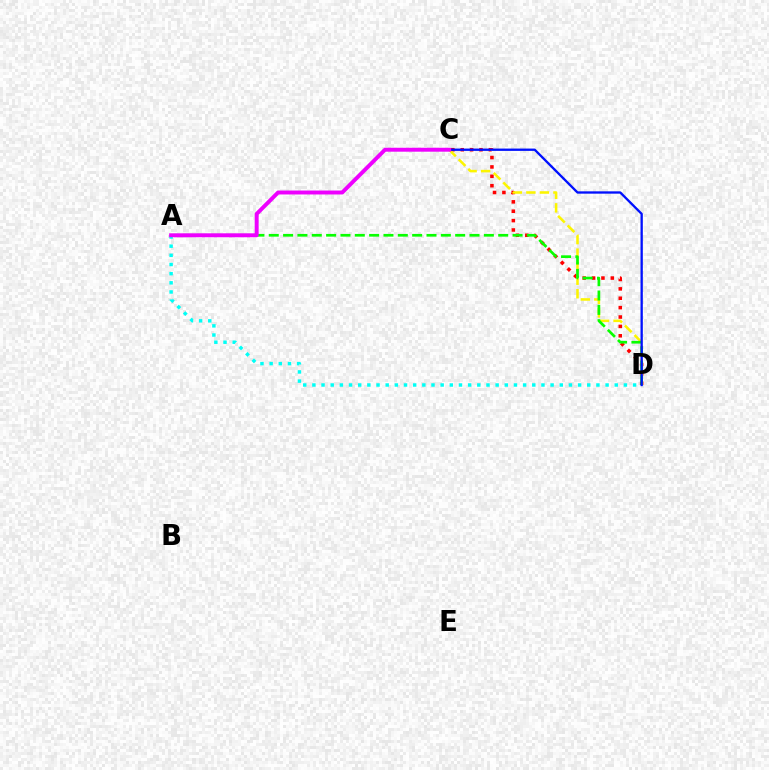{('C', 'D'): [{'color': '#ff0000', 'line_style': 'dotted', 'thickness': 2.55}, {'color': '#fcf500', 'line_style': 'dashed', 'thickness': 1.84}, {'color': '#0010ff', 'line_style': 'solid', 'thickness': 1.67}], ('A', 'D'): [{'color': '#08ff00', 'line_style': 'dashed', 'thickness': 1.95}, {'color': '#00fff6', 'line_style': 'dotted', 'thickness': 2.49}], ('A', 'C'): [{'color': '#ee00ff', 'line_style': 'solid', 'thickness': 2.83}]}